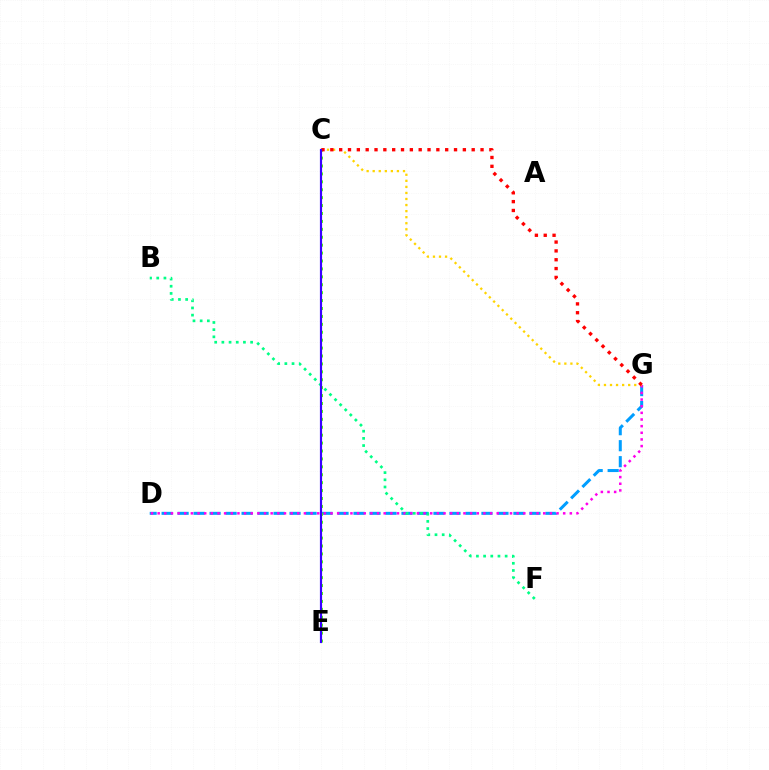{('D', 'G'): [{'color': '#009eff', 'line_style': 'dashed', 'thickness': 2.17}, {'color': '#ff00ed', 'line_style': 'dotted', 'thickness': 1.81}], ('B', 'F'): [{'color': '#00ff86', 'line_style': 'dotted', 'thickness': 1.95}], ('C', 'G'): [{'color': '#ffd500', 'line_style': 'dotted', 'thickness': 1.65}, {'color': '#ff0000', 'line_style': 'dotted', 'thickness': 2.4}], ('C', 'E'): [{'color': '#4fff00', 'line_style': 'dotted', 'thickness': 2.15}, {'color': '#3700ff', 'line_style': 'solid', 'thickness': 1.56}]}